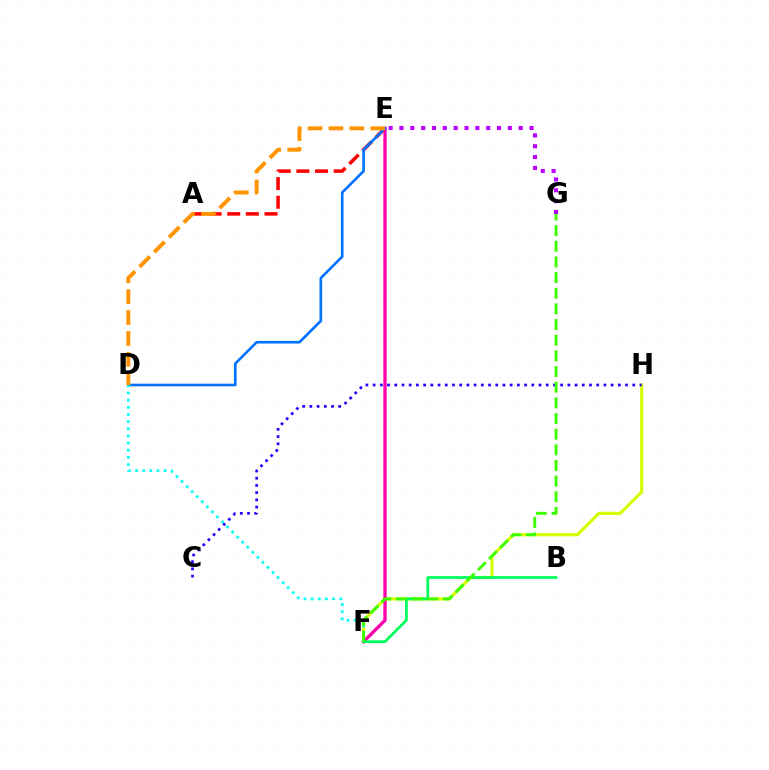{('A', 'E'): [{'color': '#ff0000', 'line_style': 'dashed', 'thickness': 2.54}], ('E', 'G'): [{'color': '#b900ff', 'line_style': 'dotted', 'thickness': 2.95}], ('F', 'H'): [{'color': '#d1ff00', 'line_style': 'solid', 'thickness': 2.24}], ('E', 'F'): [{'color': '#ff00ac', 'line_style': 'solid', 'thickness': 2.39}], ('D', 'E'): [{'color': '#0074ff', 'line_style': 'solid', 'thickness': 1.9}, {'color': '#ff9400', 'line_style': 'dashed', 'thickness': 2.84}], ('B', 'F'): [{'color': '#00ff5c', 'line_style': 'solid', 'thickness': 1.97}], ('D', 'F'): [{'color': '#00fff6', 'line_style': 'dotted', 'thickness': 1.94}], ('C', 'H'): [{'color': '#2500ff', 'line_style': 'dotted', 'thickness': 1.96}], ('F', 'G'): [{'color': '#3dff00', 'line_style': 'dashed', 'thickness': 2.13}]}